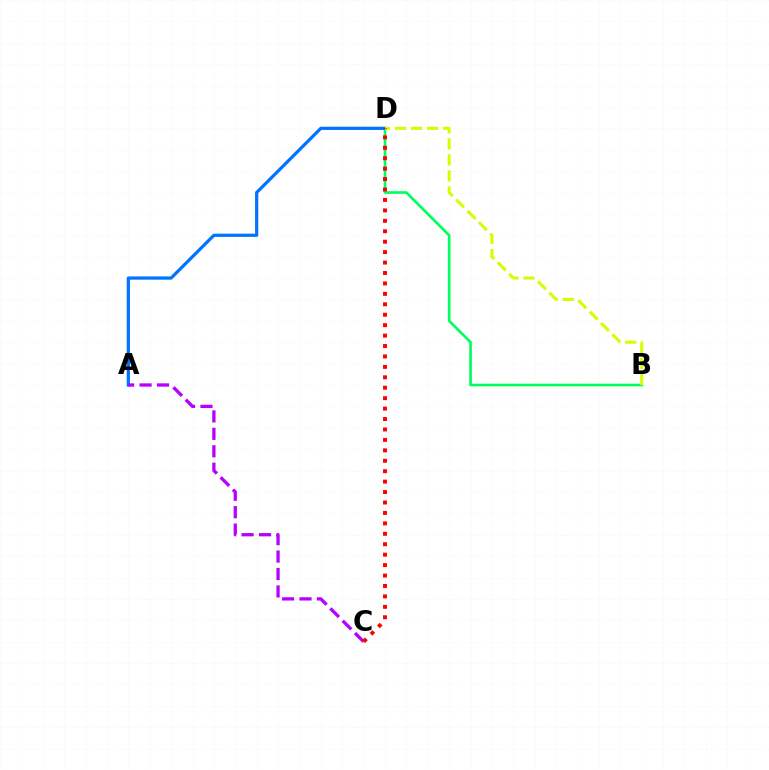{('B', 'D'): [{'color': '#00ff5c', 'line_style': 'solid', 'thickness': 1.91}, {'color': '#d1ff00', 'line_style': 'dashed', 'thickness': 2.18}], ('A', 'D'): [{'color': '#0074ff', 'line_style': 'solid', 'thickness': 2.32}], ('A', 'C'): [{'color': '#b900ff', 'line_style': 'dashed', 'thickness': 2.37}], ('C', 'D'): [{'color': '#ff0000', 'line_style': 'dotted', 'thickness': 2.83}]}